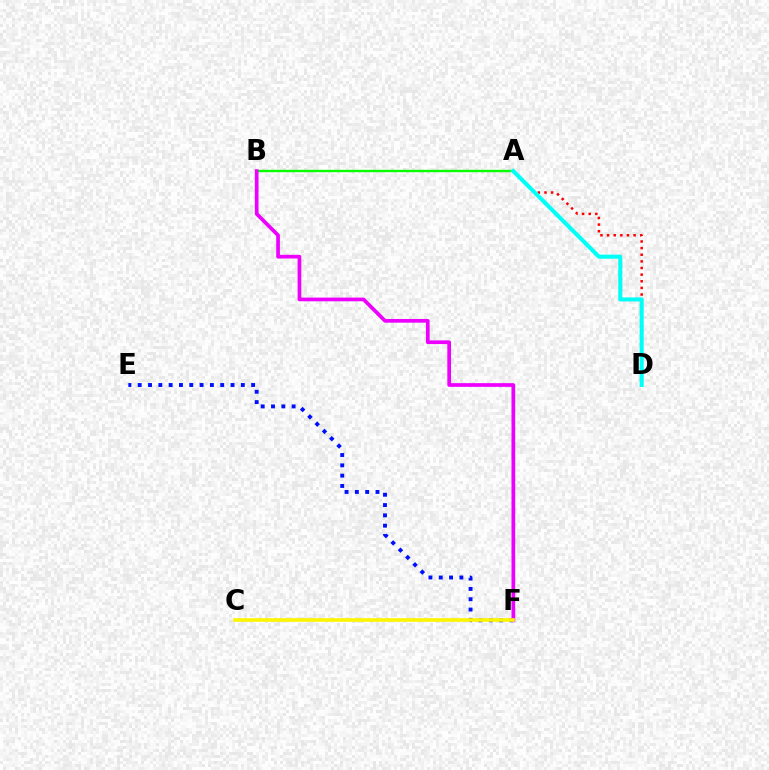{('A', 'D'): [{'color': '#ff0000', 'line_style': 'dotted', 'thickness': 1.8}, {'color': '#00fff6', 'line_style': 'solid', 'thickness': 2.92}], ('A', 'B'): [{'color': '#08ff00', 'line_style': 'solid', 'thickness': 1.72}], ('E', 'F'): [{'color': '#0010ff', 'line_style': 'dotted', 'thickness': 2.8}], ('B', 'F'): [{'color': '#ee00ff', 'line_style': 'solid', 'thickness': 2.66}], ('C', 'F'): [{'color': '#fcf500', 'line_style': 'solid', 'thickness': 2.62}]}